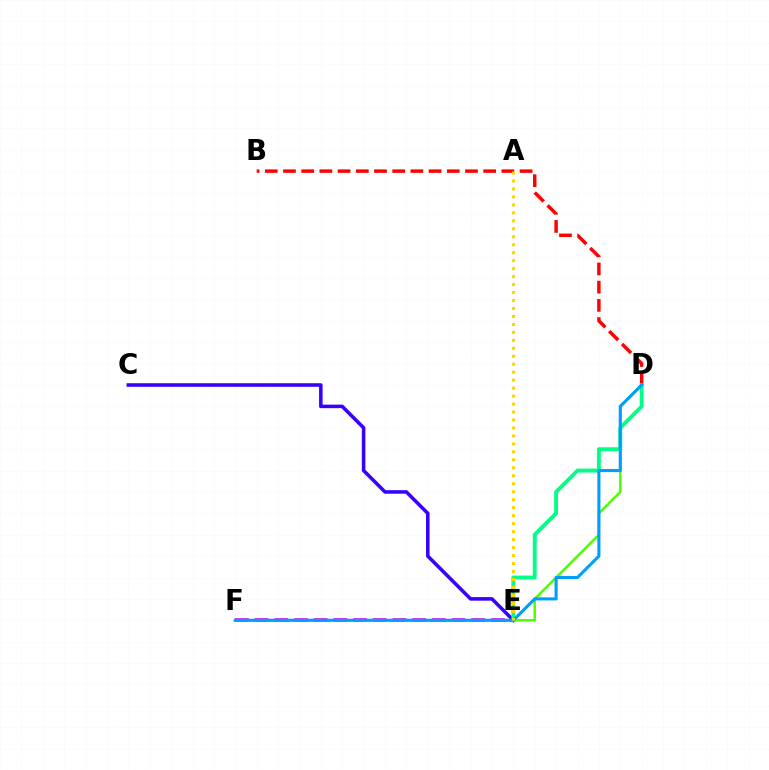{('C', 'E'): [{'color': '#3700ff', 'line_style': 'solid', 'thickness': 2.55}], ('E', 'F'): [{'color': '#ff00ed', 'line_style': 'dashed', 'thickness': 2.68}], ('D', 'F'): [{'color': '#4fff00', 'line_style': 'solid', 'thickness': 1.77}, {'color': '#009eff', 'line_style': 'solid', 'thickness': 2.22}], ('B', 'D'): [{'color': '#ff0000', 'line_style': 'dashed', 'thickness': 2.47}], ('D', 'E'): [{'color': '#00ff86', 'line_style': 'solid', 'thickness': 2.79}], ('A', 'E'): [{'color': '#ffd500', 'line_style': 'dotted', 'thickness': 2.17}]}